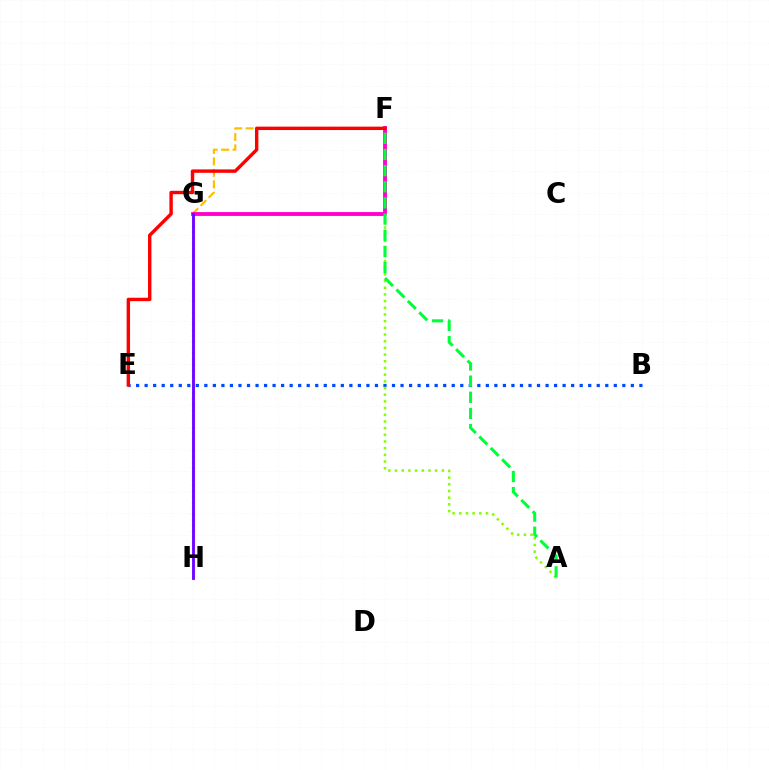{('B', 'E'): [{'color': '#004bff', 'line_style': 'dotted', 'thickness': 2.32}], ('A', 'F'): [{'color': '#84ff00', 'line_style': 'dotted', 'thickness': 1.82}, {'color': '#00ff39', 'line_style': 'dashed', 'thickness': 2.19}], ('F', 'G'): [{'color': '#ffbd00', 'line_style': 'dashed', 'thickness': 1.56}, {'color': '#ff00cf', 'line_style': 'solid', 'thickness': 2.77}], ('G', 'H'): [{'color': '#00fff6', 'line_style': 'dotted', 'thickness': 1.56}, {'color': '#7200ff', 'line_style': 'solid', 'thickness': 2.05}], ('E', 'F'): [{'color': '#ff0000', 'line_style': 'solid', 'thickness': 2.45}]}